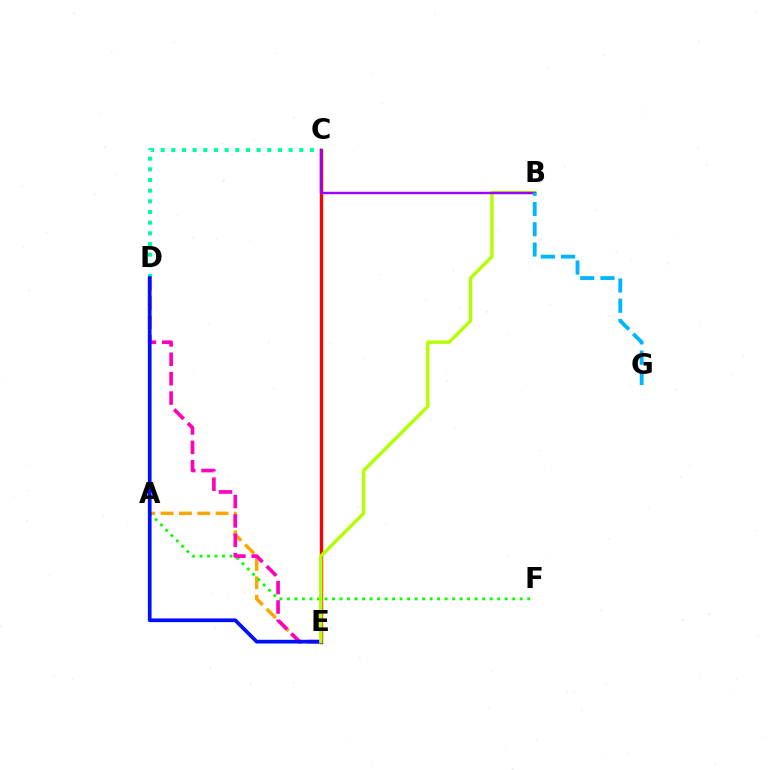{('A', 'E'): [{'color': '#ffa500', 'line_style': 'dashed', 'thickness': 2.49}], ('A', 'F'): [{'color': '#08ff00', 'line_style': 'dotted', 'thickness': 2.04}], ('C', 'D'): [{'color': '#00ff9d', 'line_style': 'dotted', 'thickness': 2.9}], ('C', 'E'): [{'color': '#ff0000', 'line_style': 'solid', 'thickness': 2.44}], ('D', 'E'): [{'color': '#ff00bd', 'line_style': 'dashed', 'thickness': 2.63}, {'color': '#0010ff', 'line_style': 'solid', 'thickness': 2.67}], ('B', 'E'): [{'color': '#b3ff00', 'line_style': 'solid', 'thickness': 2.46}], ('B', 'C'): [{'color': '#9b00ff', 'line_style': 'solid', 'thickness': 1.76}], ('B', 'G'): [{'color': '#00b5ff', 'line_style': 'dashed', 'thickness': 2.75}]}